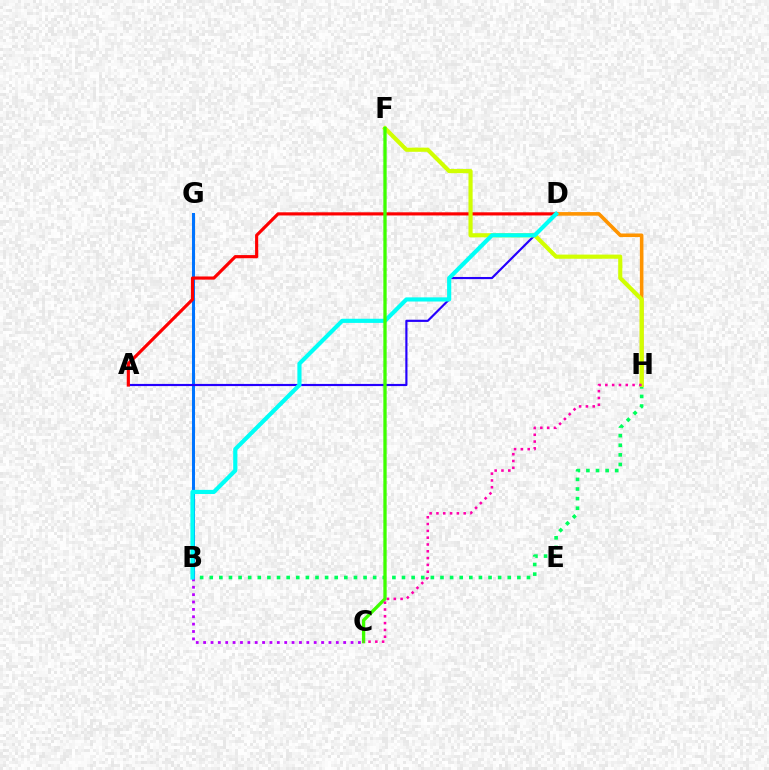{('B', 'G'): [{'color': '#0074ff', 'line_style': 'solid', 'thickness': 2.19}], ('D', 'H'): [{'color': '#ff9400', 'line_style': 'solid', 'thickness': 2.59}], ('B', 'H'): [{'color': '#00ff5c', 'line_style': 'dotted', 'thickness': 2.61}], ('A', 'D'): [{'color': '#2500ff', 'line_style': 'solid', 'thickness': 1.56}, {'color': '#ff0000', 'line_style': 'solid', 'thickness': 2.28}], ('F', 'H'): [{'color': '#d1ff00', 'line_style': 'solid', 'thickness': 2.99}], ('B', 'C'): [{'color': '#b900ff', 'line_style': 'dotted', 'thickness': 2.0}], ('B', 'D'): [{'color': '#00fff6', 'line_style': 'solid', 'thickness': 2.99}], ('C', 'F'): [{'color': '#3dff00', 'line_style': 'solid', 'thickness': 2.38}], ('C', 'H'): [{'color': '#ff00ac', 'line_style': 'dotted', 'thickness': 1.85}]}